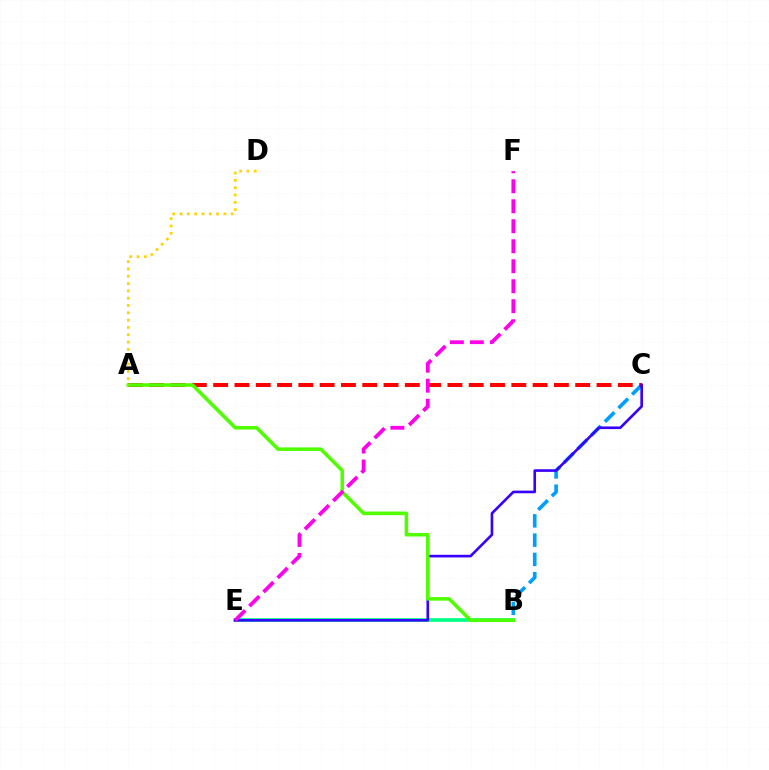{('B', 'C'): [{'color': '#009eff', 'line_style': 'dashed', 'thickness': 2.62}], ('B', 'E'): [{'color': '#00ff86', 'line_style': 'solid', 'thickness': 2.65}], ('A', 'C'): [{'color': '#ff0000', 'line_style': 'dashed', 'thickness': 2.89}], ('C', 'E'): [{'color': '#3700ff', 'line_style': 'solid', 'thickness': 1.9}], ('A', 'B'): [{'color': '#4fff00', 'line_style': 'solid', 'thickness': 2.56}], ('E', 'F'): [{'color': '#ff00ed', 'line_style': 'dashed', 'thickness': 2.72}], ('A', 'D'): [{'color': '#ffd500', 'line_style': 'dotted', 'thickness': 1.99}]}